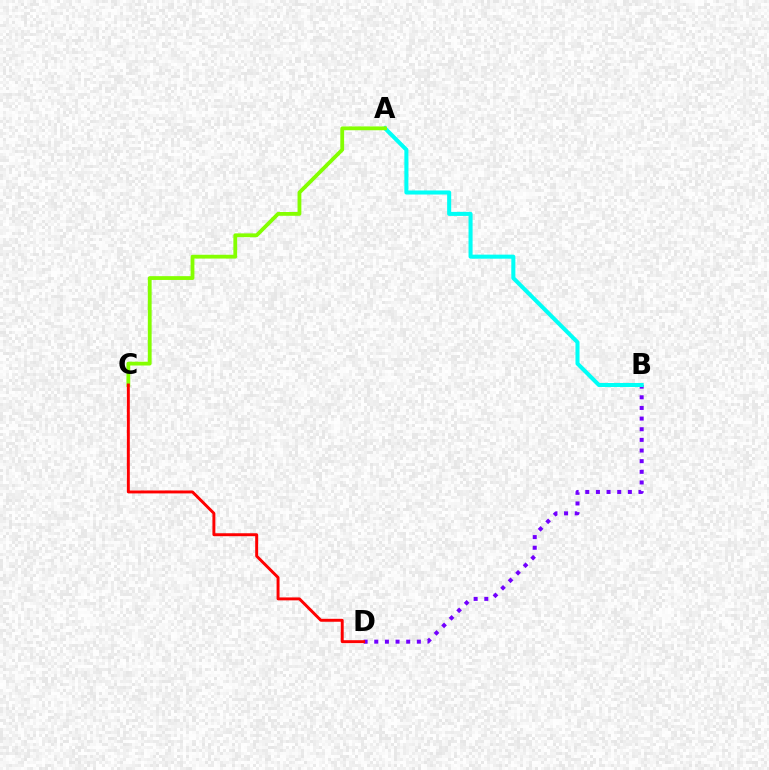{('B', 'D'): [{'color': '#7200ff', 'line_style': 'dotted', 'thickness': 2.89}], ('A', 'B'): [{'color': '#00fff6', 'line_style': 'solid', 'thickness': 2.92}], ('A', 'C'): [{'color': '#84ff00', 'line_style': 'solid', 'thickness': 2.74}], ('C', 'D'): [{'color': '#ff0000', 'line_style': 'solid', 'thickness': 2.11}]}